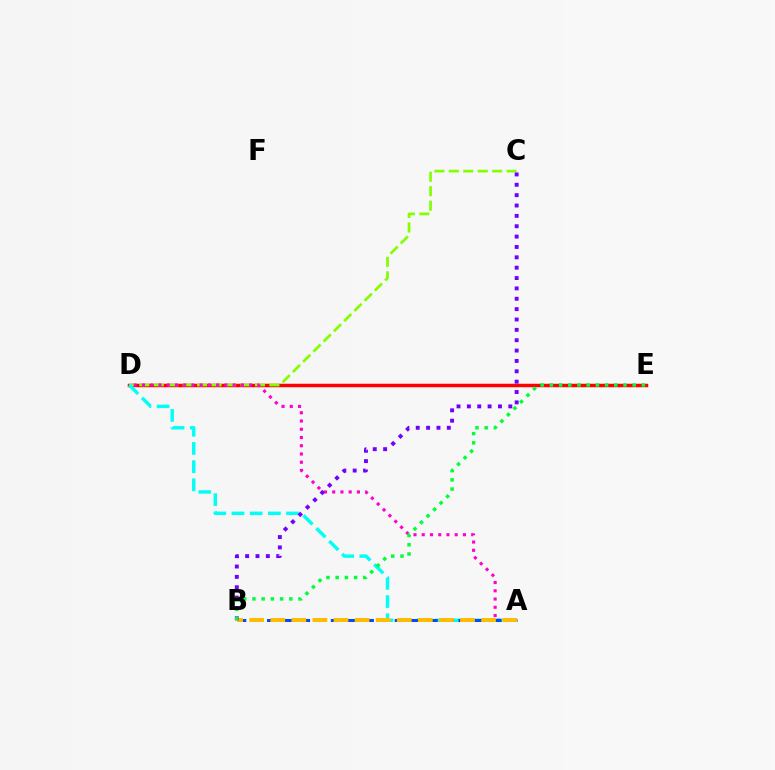{('D', 'E'): [{'color': '#ff0000', 'line_style': 'solid', 'thickness': 2.51}], ('C', 'D'): [{'color': '#84ff00', 'line_style': 'dashed', 'thickness': 1.96}], ('A', 'D'): [{'color': '#00fff6', 'line_style': 'dashed', 'thickness': 2.47}, {'color': '#ff00cf', 'line_style': 'dotted', 'thickness': 2.24}], ('A', 'B'): [{'color': '#004bff', 'line_style': 'dashed', 'thickness': 2.17}, {'color': '#ffbd00', 'line_style': 'dashed', 'thickness': 2.86}], ('B', 'C'): [{'color': '#7200ff', 'line_style': 'dotted', 'thickness': 2.82}], ('B', 'E'): [{'color': '#00ff39', 'line_style': 'dotted', 'thickness': 2.5}]}